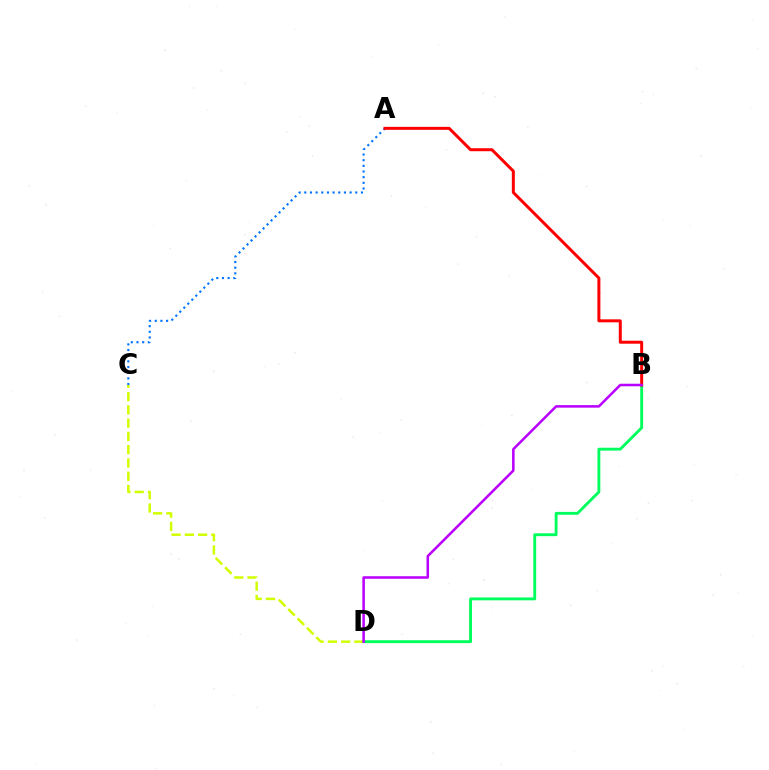{('B', 'D'): [{'color': '#00ff5c', 'line_style': 'solid', 'thickness': 2.07}, {'color': '#b900ff', 'line_style': 'solid', 'thickness': 1.82}], ('C', 'D'): [{'color': '#d1ff00', 'line_style': 'dashed', 'thickness': 1.8}], ('A', 'C'): [{'color': '#0074ff', 'line_style': 'dotted', 'thickness': 1.54}], ('A', 'B'): [{'color': '#ff0000', 'line_style': 'solid', 'thickness': 2.15}]}